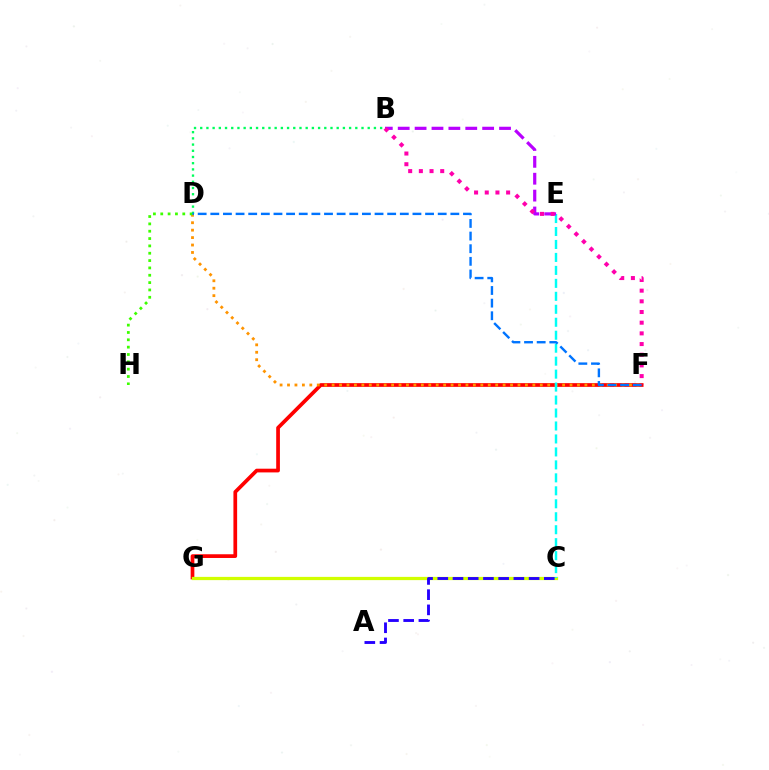{('F', 'G'): [{'color': '#ff0000', 'line_style': 'solid', 'thickness': 2.67}], ('C', 'G'): [{'color': '#d1ff00', 'line_style': 'solid', 'thickness': 2.34}], ('D', 'F'): [{'color': '#ff9400', 'line_style': 'dotted', 'thickness': 2.02}, {'color': '#0074ff', 'line_style': 'dashed', 'thickness': 1.72}], ('C', 'E'): [{'color': '#00fff6', 'line_style': 'dashed', 'thickness': 1.76}], ('D', 'H'): [{'color': '#3dff00', 'line_style': 'dotted', 'thickness': 1.99}], ('A', 'C'): [{'color': '#2500ff', 'line_style': 'dashed', 'thickness': 2.07}], ('B', 'E'): [{'color': '#b900ff', 'line_style': 'dashed', 'thickness': 2.29}], ('B', 'D'): [{'color': '#00ff5c', 'line_style': 'dotted', 'thickness': 1.69}], ('B', 'F'): [{'color': '#ff00ac', 'line_style': 'dotted', 'thickness': 2.9}]}